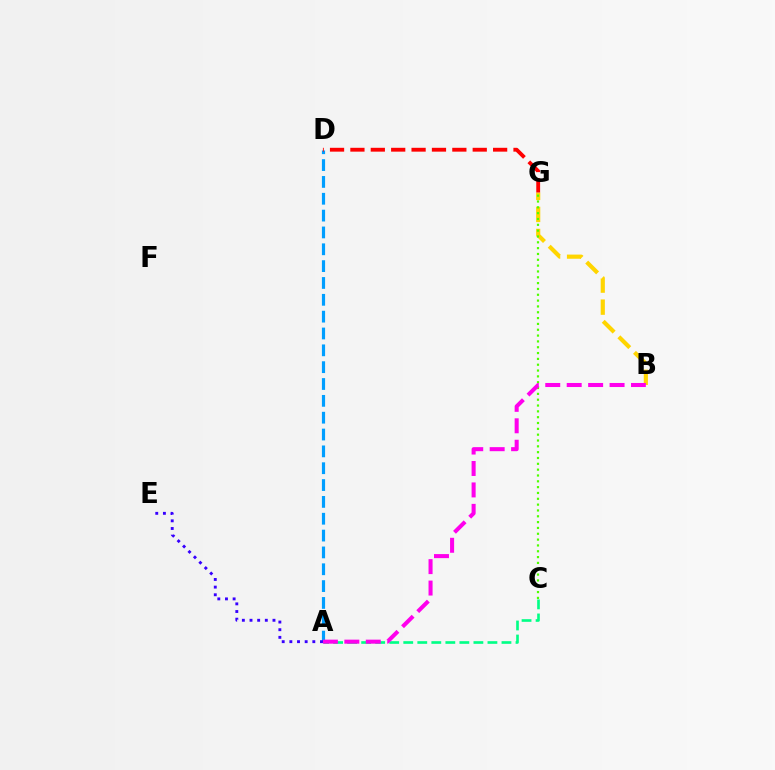{('B', 'G'): [{'color': '#ffd500', 'line_style': 'dashed', 'thickness': 2.99}], ('A', 'C'): [{'color': '#00ff86', 'line_style': 'dashed', 'thickness': 1.91}], ('A', 'D'): [{'color': '#009eff', 'line_style': 'dashed', 'thickness': 2.29}], ('C', 'G'): [{'color': '#4fff00', 'line_style': 'dotted', 'thickness': 1.58}], ('A', 'B'): [{'color': '#ff00ed', 'line_style': 'dashed', 'thickness': 2.91}], ('D', 'G'): [{'color': '#ff0000', 'line_style': 'dashed', 'thickness': 2.77}], ('A', 'E'): [{'color': '#3700ff', 'line_style': 'dotted', 'thickness': 2.08}]}